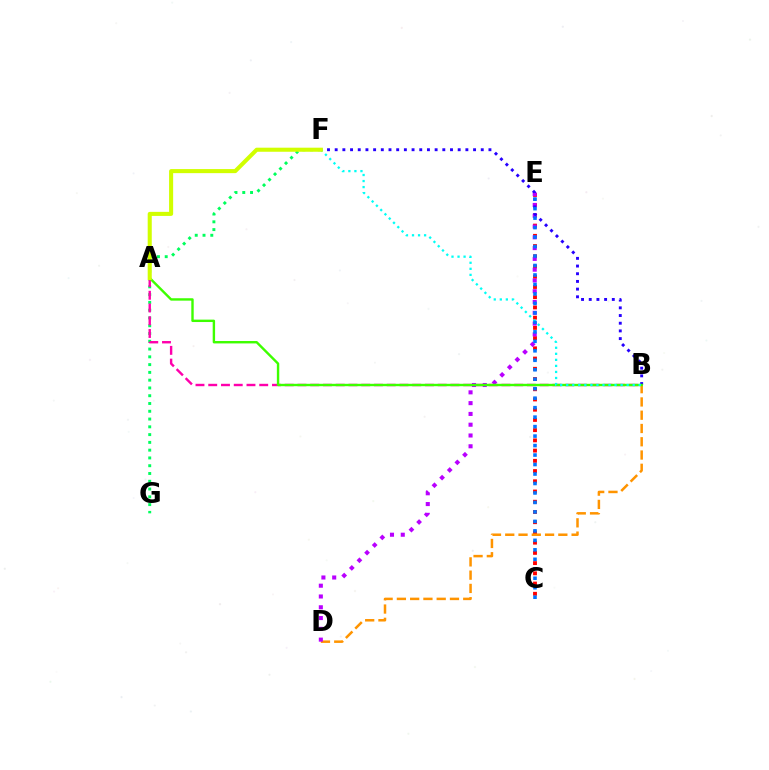{('C', 'E'): [{'color': '#ff0000', 'line_style': 'dotted', 'thickness': 2.78}, {'color': '#0074ff', 'line_style': 'dotted', 'thickness': 2.57}], ('F', 'G'): [{'color': '#00ff5c', 'line_style': 'dotted', 'thickness': 2.11}], ('B', 'D'): [{'color': '#ff9400', 'line_style': 'dashed', 'thickness': 1.8}], ('A', 'B'): [{'color': '#ff00ac', 'line_style': 'dashed', 'thickness': 1.73}, {'color': '#3dff00', 'line_style': 'solid', 'thickness': 1.73}], ('D', 'E'): [{'color': '#b900ff', 'line_style': 'dotted', 'thickness': 2.93}], ('B', 'F'): [{'color': '#2500ff', 'line_style': 'dotted', 'thickness': 2.09}, {'color': '#00fff6', 'line_style': 'dotted', 'thickness': 1.64}], ('A', 'F'): [{'color': '#d1ff00', 'line_style': 'solid', 'thickness': 2.93}]}